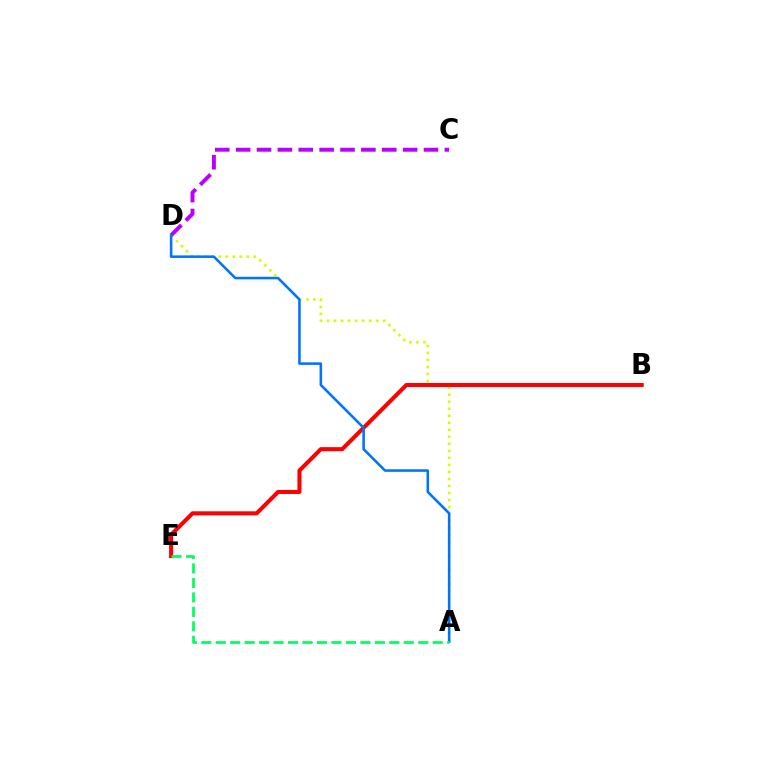{('A', 'D'): [{'color': '#d1ff00', 'line_style': 'dotted', 'thickness': 1.91}, {'color': '#0074ff', 'line_style': 'solid', 'thickness': 1.84}], ('C', 'D'): [{'color': '#b900ff', 'line_style': 'dashed', 'thickness': 2.84}], ('B', 'E'): [{'color': '#ff0000', 'line_style': 'solid', 'thickness': 2.92}], ('A', 'E'): [{'color': '#00ff5c', 'line_style': 'dashed', 'thickness': 1.97}]}